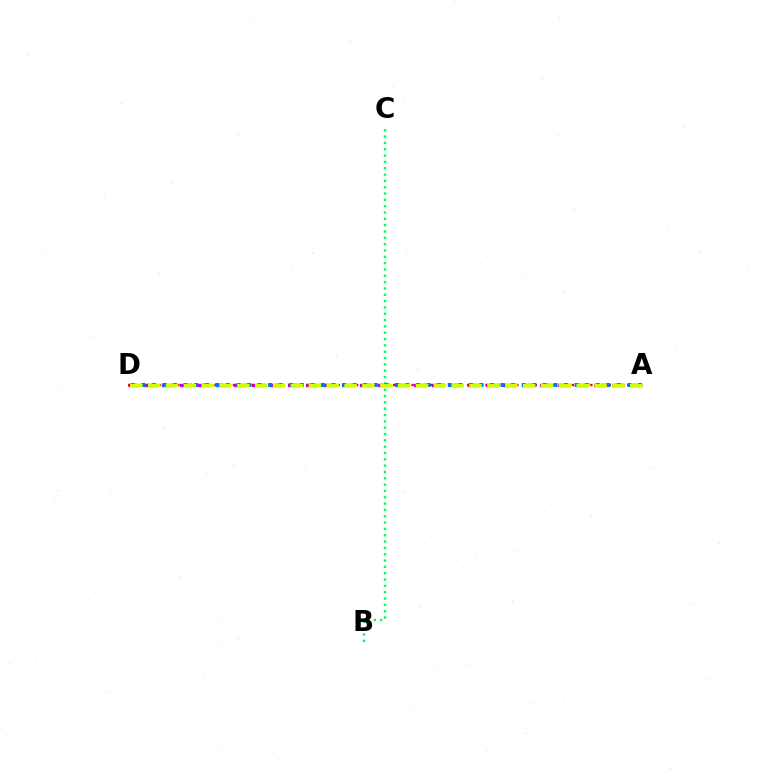{('A', 'D'): [{'color': '#b900ff', 'line_style': 'dashed', 'thickness': 2.45}, {'color': '#ff0000', 'line_style': 'dotted', 'thickness': 1.67}, {'color': '#0074ff', 'line_style': 'dotted', 'thickness': 2.87}, {'color': '#d1ff00', 'line_style': 'dashed', 'thickness': 2.43}], ('B', 'C'): [{'color': '#00ff5c', 'line_style': 'dotted', 'thickness': 1.72}]}